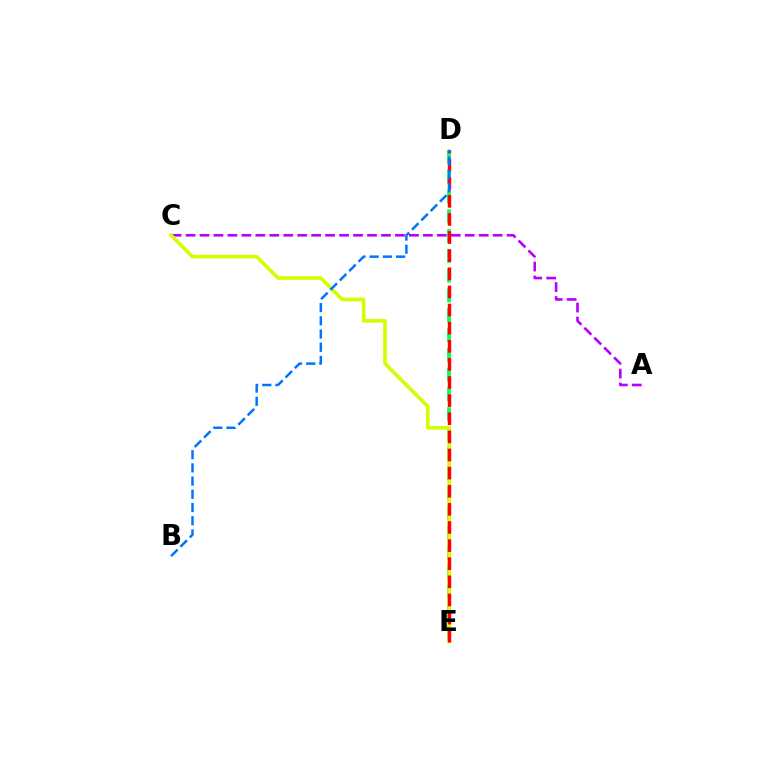{('D', 'E'): [{'color': '#00ff5c', 'line_style': 'dashed', 'thickness': 2.69}, {'color': '#ff0000', 'line_style': 'dashed', 'thickness': 2.46}], ('A', 'C'): [{'color': '#b900ff', 'line_style': 'dashed', 'thickness': 1.9}], ('C', 'E'): [{'color': '#d1ff00', 'line_style': 'solid', 'thickness': 2.6}], ('B', 'D'): [{'color': '#0074ff', 'line_style': 'dashed', 'thickness': 1.79}]}